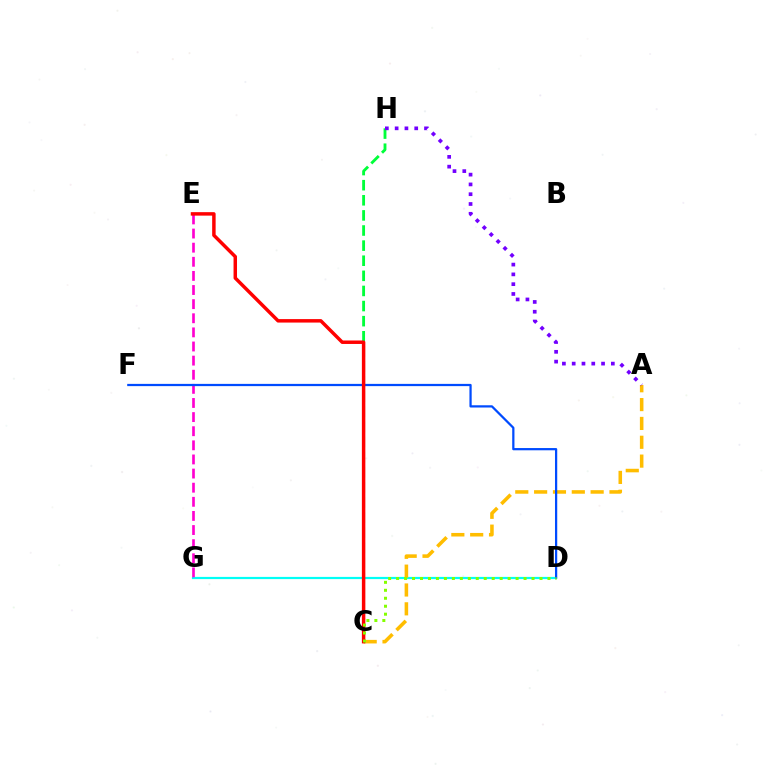{('D', 'G'): [{'color': '#00fff6', 'line_style': 'solid', 'thickness': 1.59}], ('C', 'H'): [{'color': '#00ff39', 'line_style': 'dashed', 'thickness': 2.05}], ('A', 'C'): [{'color': '#ffbd00', 'line_style': 'dashed', 'thickness': 2.56}], ('E', 'G'): [{'color': '#ff00cf', 'line_style': 'dashed', 'thickness': 1.92}], ('D', 'F'): [{'color': '#004bff', 'line_style': 'solid', 'thickness': 1.61}], ('C', 'E'): [{'color': '#ff0000', 'line_style': 'solid', 'thickness': 2.5}], ('C', 'D'): [{'color': '#84ff00', 'line_style': 'dotted', 'thickness': 2.16}], ('A', 'H'): [{'color': '#7200ff', 'line_style': 'dotted', 'thickness': 2.66}]}